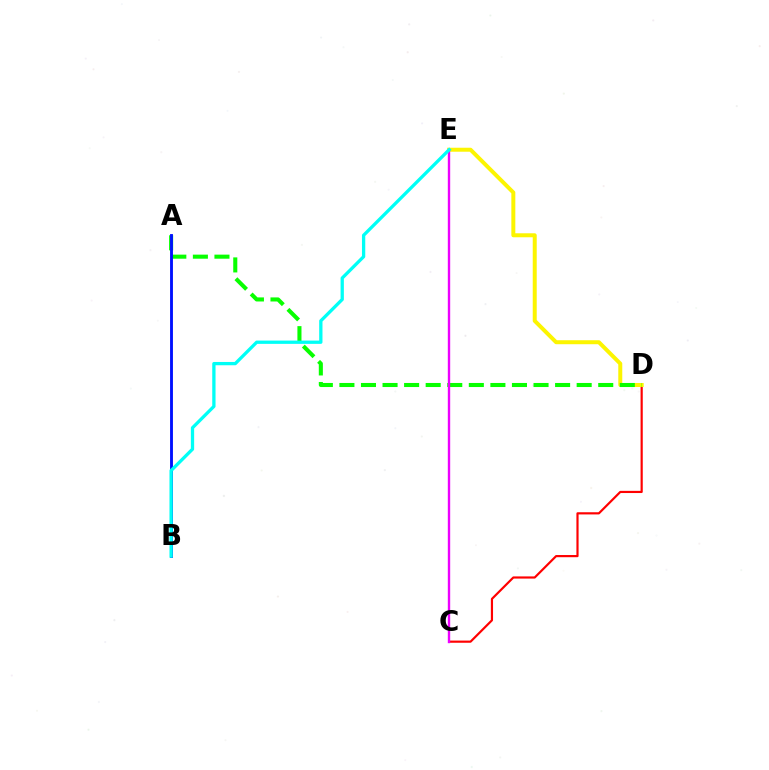{('C', 'D'): [{'color': '#ff0000', 'line_style': 'solid', 'thickness': 1.57}], ('D', 'E'): [{'color': '#fcf500', 'line_style': 'solid', 'thickness': 2.87}], ('A', 'D'): [{'color': '#08ff00', 'line_style': 'dashed', 'thickness': 2.93}], ('C', 'E'): [{'color': '#ee00ff', 'line_style': 'solid', 'thickness': 1.72}], ('A', 'B'): [{'color': '#0010ff', 'line_style': 'solid', 'thickness': 2.06}], ('B', 'E'): [{'color': '#00fff6', 'line_style': 'solid', 'thickness': 2.37}]}